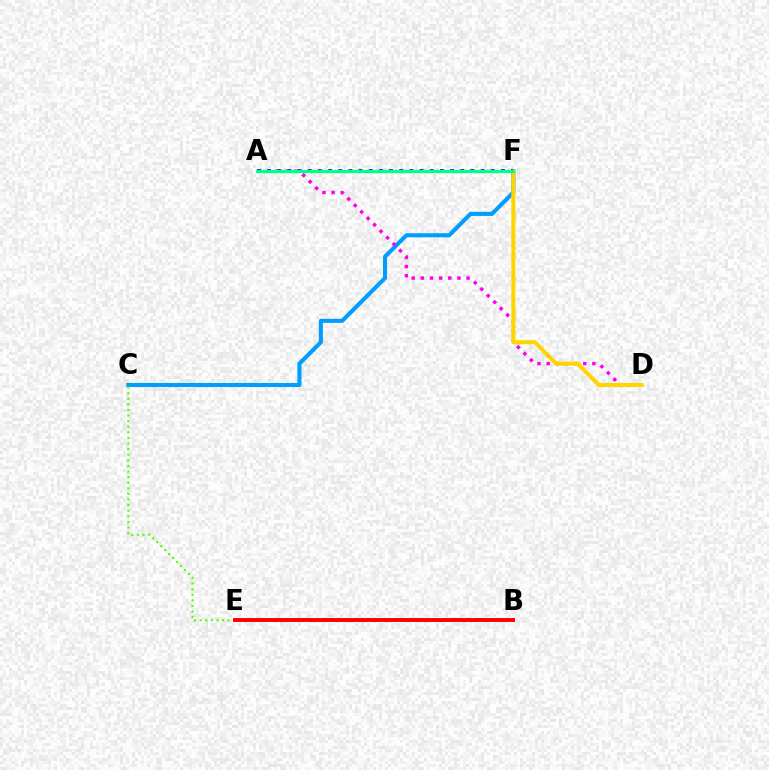{('C', 'F'): [{'color': '#009eff', 'line_style': 'solid', 'thickness': 2.94}], ('A', 'D'): [{'color': '#ff00ed', 'line_style': 'dotted', 'thickness': 2.49}], ('D', 'F'): [{'color': '#ffd500', 'line_style': 'solid', 'thickness': 2.91}], ('C', 'E'): [{'color': '#4fff00', 'line_style': 'dotted', 'thickness': 1.52}], ('B', 'E'): [{'color': '#ff0000', 'line_style': 'solid', 'thickness': 2.83}], ('A', 'F'): [{'color': '#3700ff', 'line_style': 'dotted', 'thickness': 2.76}, {'color': '#00ff86', 'line_style': 'solid', 'thickness': 2.36}]}